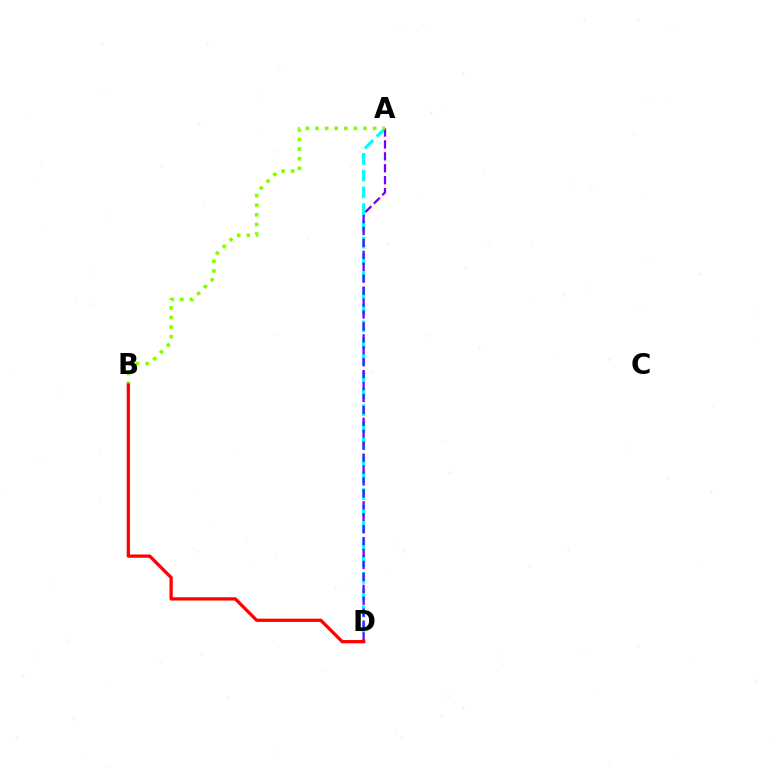{('A', 'D'): [{'color': '#00fff6', 'line_style': 'dashed', 'thickness': 2.28}, {'color': '#7200ff', 'line_style': 'dashed', 'thickness': 1.62}], ('A', 'B'): [{'color': '#84ff00', 'line_style': 'dotted', 'thickness': 2.61}], ('B', 'D'): [{'color': '#ff0000', 'line_style': 'solid', 'thickness': 2.35}]}